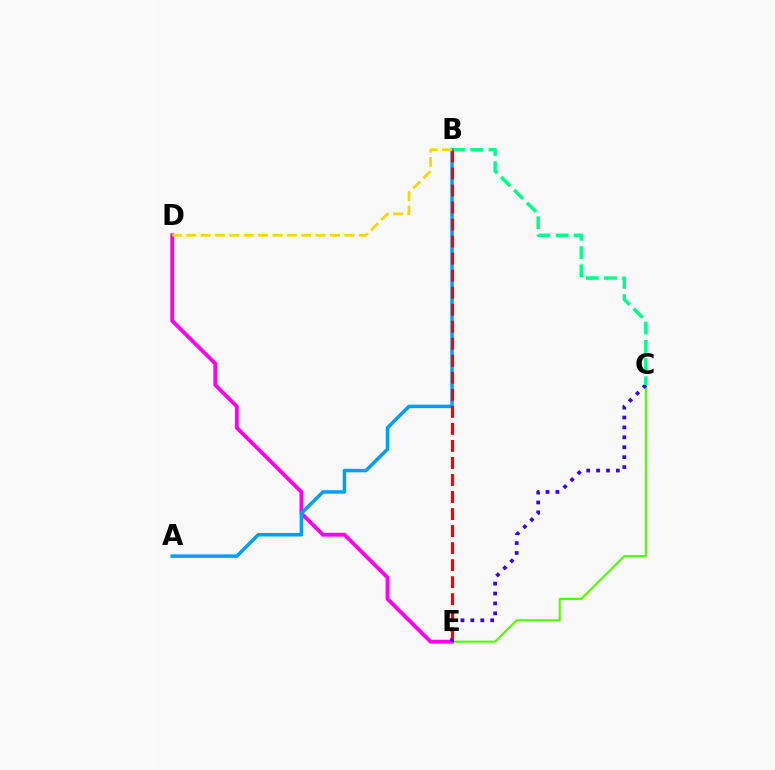{('C', 'E'): [{'color': '#4fff00', 'line_style': 'solid', 'thickness': 1.51}, {'color': '#3700ff', 'line_style': 'dotted', 'thickness': 2.69}], ('D', 'E'): [{'color': '#ff00ed', 'line_style': 'solid', 'thickness': 2.76}], ('B', 'C'): [{'color': '#00ff86', 'line_style': 'dashed', 'thickness': 2.48}], ('A', 'B'): [{'color': '#009eff', 'line_style': 'solid', 'thickness': 2.52}], ('B', 'E'): [{'color': '#ff0000', 'line_style': 'dashed', 'thickness': 2.31}], ('B', 'D'): [{'color': '#ffd500', 'line_style': 'dashed', 'thickness': 1.95}]}